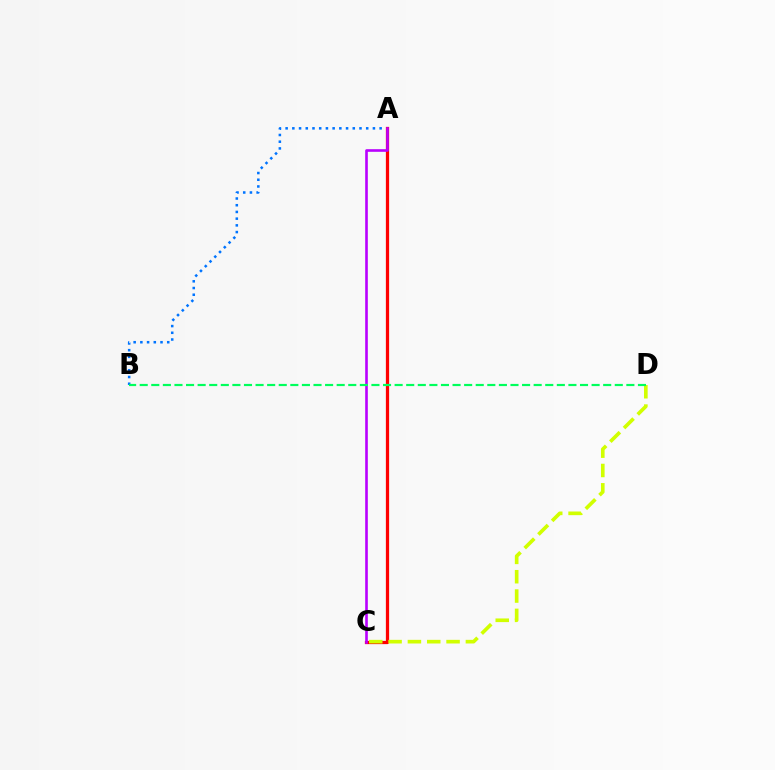{('A', 'B'): [{'color': '#0074ff', 'line_style': 'dotted', 'thickness': 1.82}], ('A', 'C'): [{'color': '#ff0000', 'line_style': 'solid', 'thickness': 2.33}, {'color': '#b900ff', 'line_style': 'solid', 'thickness': 1.89}], ('C', 'D'): [{'color': '#d1ff00', 'line_style': 'dashed', 'thickness': 2.63}], ('B', 'D'): [{'color': '#00ff5c', 'line_style': 'dashed', 'thickness': 1.57}]}